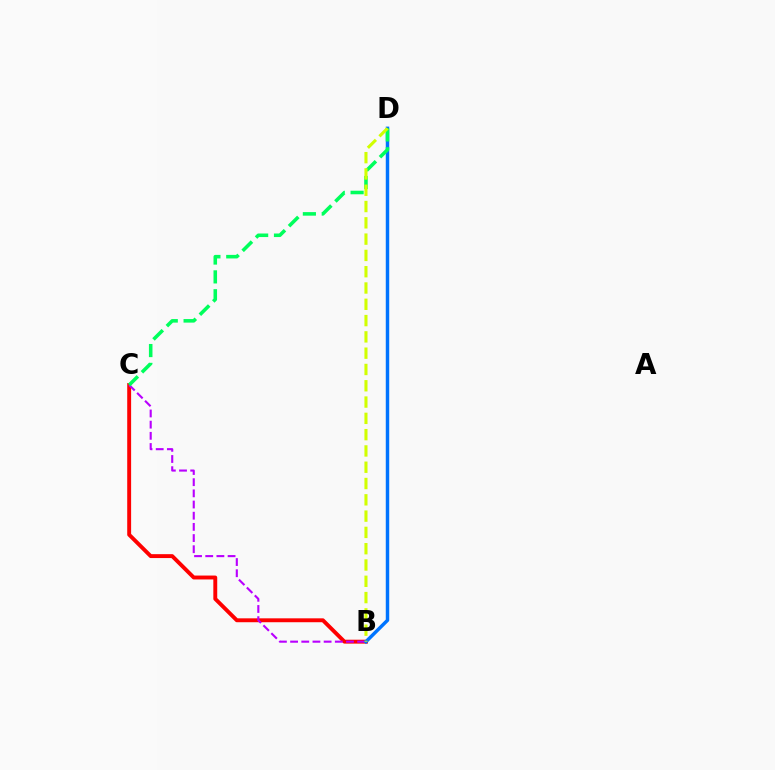{('B', 'C'): [{'color': '#ff0000', 'line_style': 'solid', 'thickness': 2.81}, {'color': '#b900ff', 'line_style': 'dashed', 'thickness': 1.52}], ('B', 'D'): [{'color': '#0074ff', 'line_style': 'solid', 'thickness': 2.48}, {'color': '#d1ff00', 'line_style': 'dashed', 'thickness': 2.21}], ('C', 'D'): [{'color': '#00ff5c', 'line_style': 'dashed', 'thickness': 2.56}]}